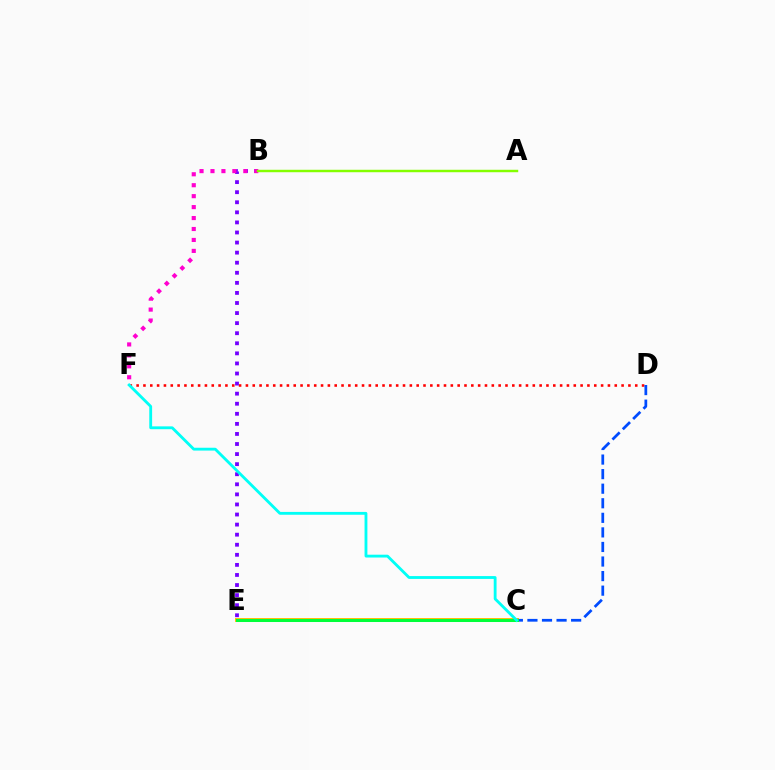{('D', 'F'): [{'color': '#ff0000', 'line_style': 'dotted', 'thickness': 1.86}], ('B', 'E'): [{'color': '#7200ff', 'line_style': 'dotted', 'thickness': 2.74}], ('C', 'E'): [{'color': '#ffbd00', 'line_style': 'solid', 'thickness': 2.82}, {'color': '#00ff39', 'line_style': 'solid', 'thickness': 2.17}], ('B', 'F'): [{'color': '#ff00cf', 'line_style': 'dotted', 'thickness': 2.97}], ('C', 'D'): [{'color': '#004bff', 'line_style': 'dashed', 'thickness': 1.98}], ('A', 'B'): [{'color': '#84ff00', 'line_style': 'solid', 'thickness': 1.76}], ('C', 'F'): [{'color': '#00fff6', 'line_style': 'solid', 'thickness': 2.04}]}